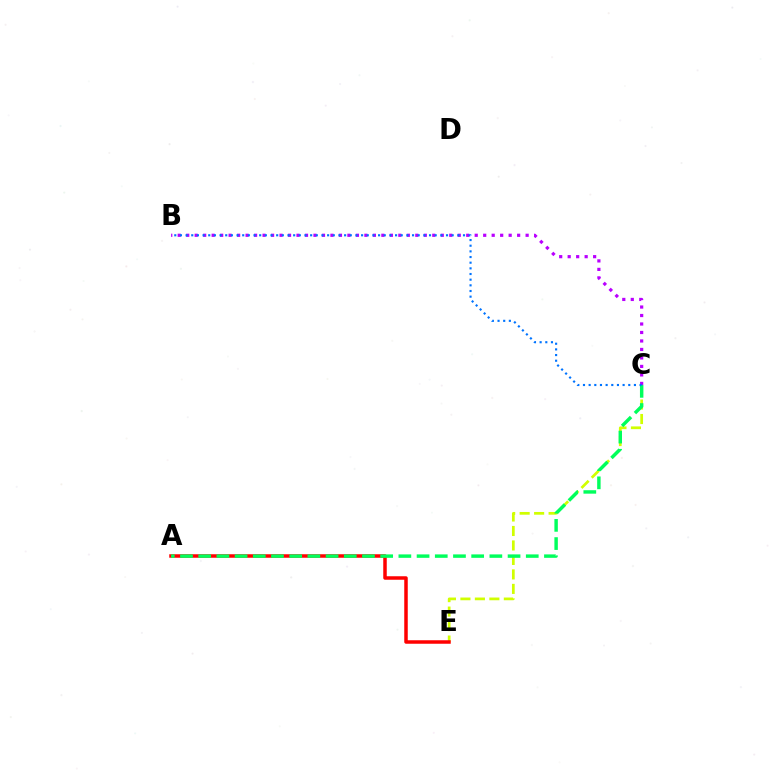{('C', 'E'): [{'color': '#d1ff00', 'line_style': 'dashed', 'thickness': 1.97}], ('A', 'E'): [{'color': '#ff0000', 'line_style': 'solid', 'thickness': 2.52}], ('B', 'C'): [{'color': '#b900ff', 'line_style': 'dotted', 'thickness': 2.31}, {'color': '#0074ff', 'line_style': 'dotted', 'thickness': 1.54}], ('A', 'C'): [{'color': '#00ff5c', 'line_style': 'dashed', 'thickness': 2.47}]}